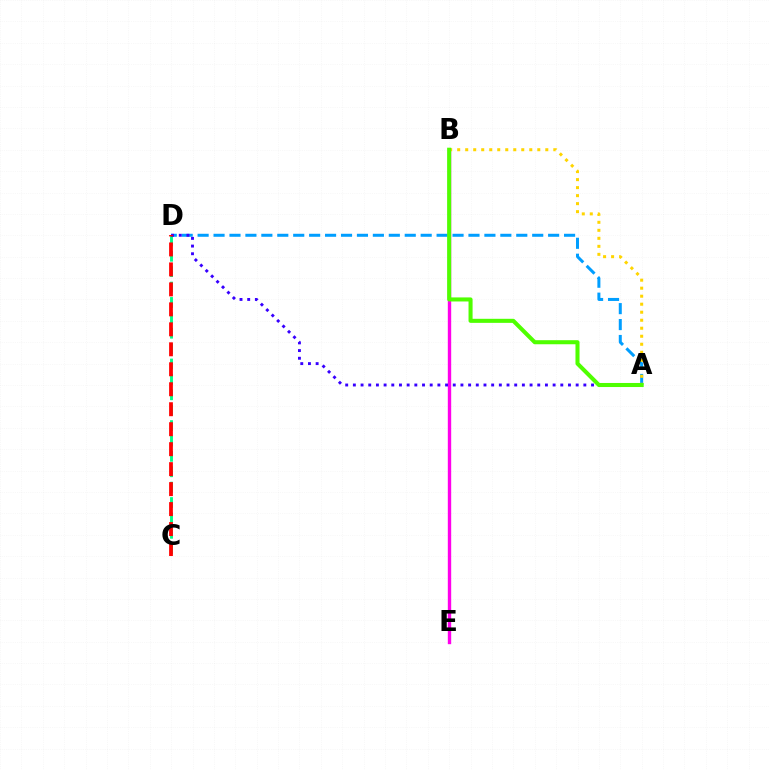{('C', 'D'): [{'color': '#00ff86', 'line_style': 'dashed', 'thickness': 2.09}, {'color': '#ff0000', 'line_style': 'dashed', 'thickness': 2.71}], ('B', 'E'): [{'color': '#ff00ed', 'line_style': 'solid', 'thickness': 2.43}], ('A', 'D'): [{'color': '#009eff', 'line_style': 'dashed', 'thickness': 2.16}, {'color': '#3700ff', 'line_style': 'dotted', 'thickness': 2.09}], ('A', 'B'): [{'color': '#ffd500', 'line_style': 'dotted', 'thickness': 2.18}, {'color': '#4fff00', 'line_style': 'solid', 'thickness': 2.92}]}